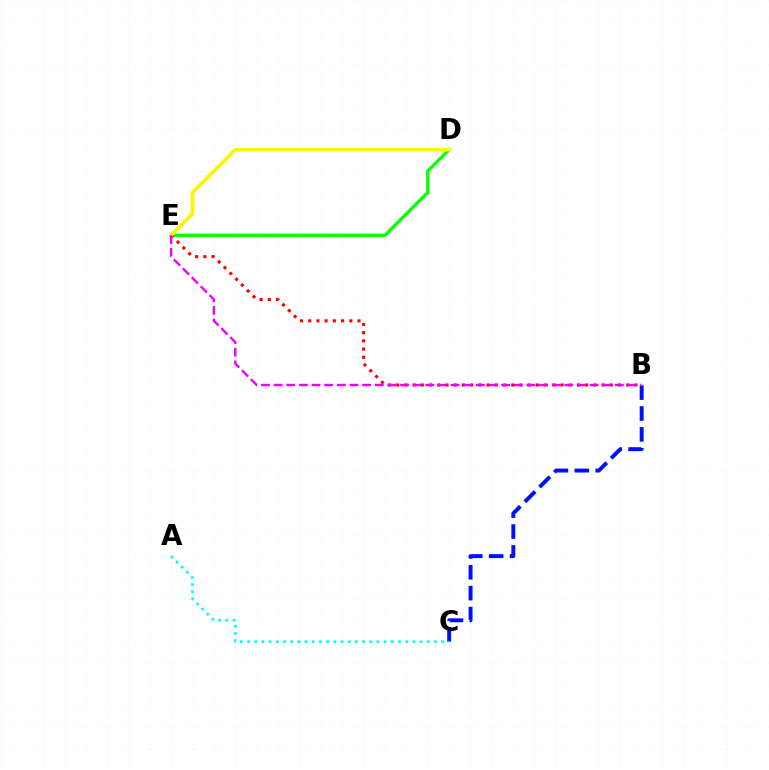{('B', 'C'): [{'color': '#0010ff', 'line_style': 'dashed', 'thickness': 2.84}], ('A', 'C'): [{'color': '#00fff6', 'line_style': 'dotted', 'thickness': 1.95}], ('D', 'E'): [{'color': '#08ff00', 'line_style': 'solid', 'thickness': 2.36}, {'color': '#fcf500', 'line_style': 'solid', 'thickness': 2.6}], ('B', 'E'): [{'color': '#ff0000', 'line_style': 'dotted', 'thickness': 2.23}, {'color': '#ee00ff', 'line_style': 'dashed', 'thickness': 1.72}]}